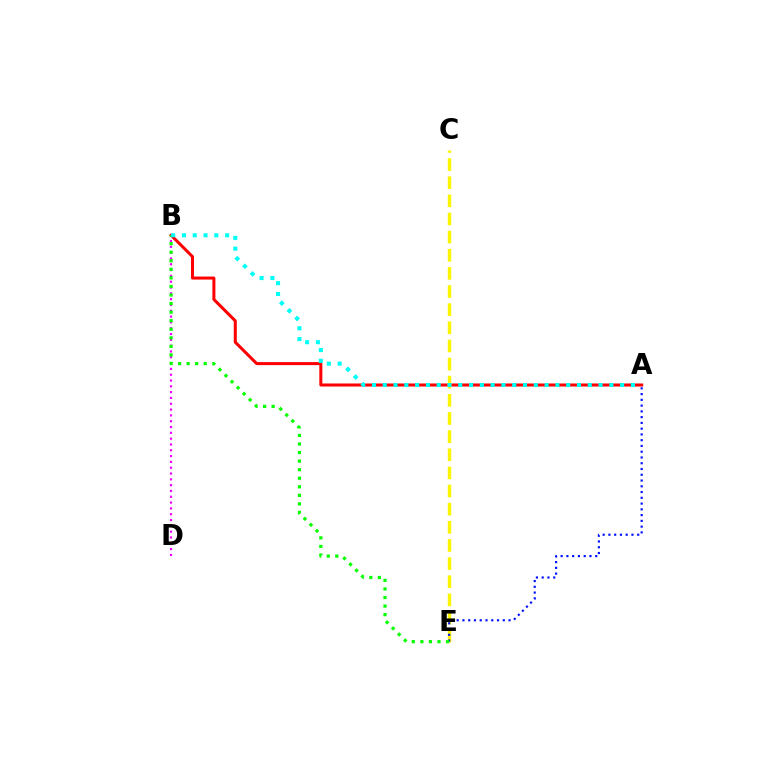{('A', 'B'): [{'color': '#ff0000', 'line_style': 'solid', 'thickness': 2.18}, {'color': '#00fff6', 'line_style': 'dotted', 'thickness': 2.93}], ('C', 'E'): [{'color': '#fcf500', 'line_style': 'dashed', 'thickness': 2.46}], ('B', 'D'): [{'color': '#ee00ff', 'line_style': 'dotted', 'thickness': 1.58}], ('A', 'E'): [{'color': '#0010ff', 'line_style': 'dotted', 'thickness': 1.57}], ('B', 'E'): [{'color': '#08ff00', 'line_style': 'dotted', 'thickness': 2.33}]}